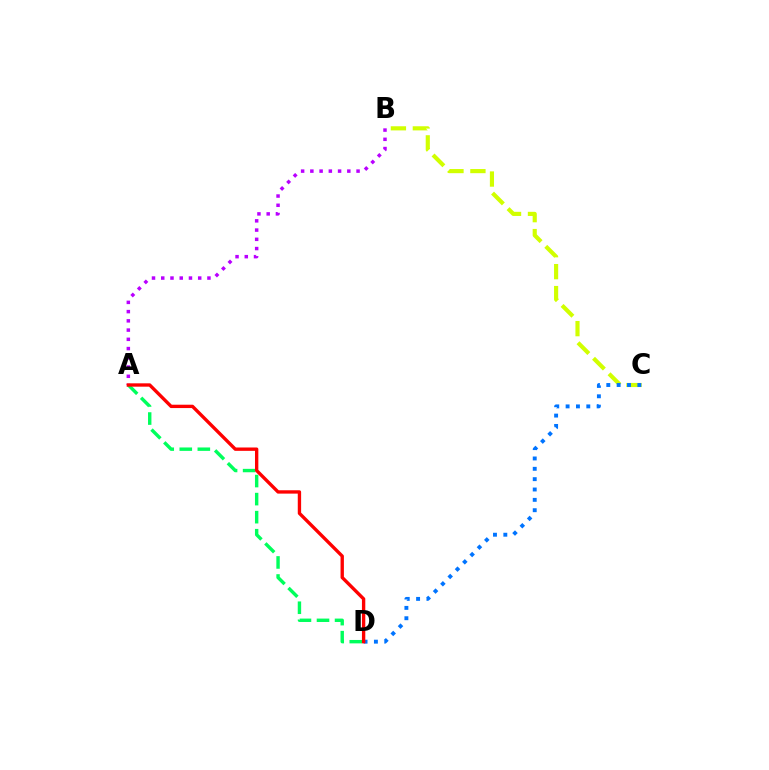{('A', 'B'): [{'color': '#b900ff', 'line_style': 'dotted', 'thickness': 2.51}], ('B', 'C'): [{'color': '#d1ff00', 'line_style': 'dashed', 'thickness': 2.98}], ('C', 'D'): [{'color': '#0074ff', 'line_style': 'dotted', 'thickness': 2.81}], ('A', 'D'): [{'color': '#00ff5c', 'line_style': 'dashed', 'thickness': 2.45}, {'color': '#ff0000', 'line_style': 'solid', 'thickness': 2.41}]}